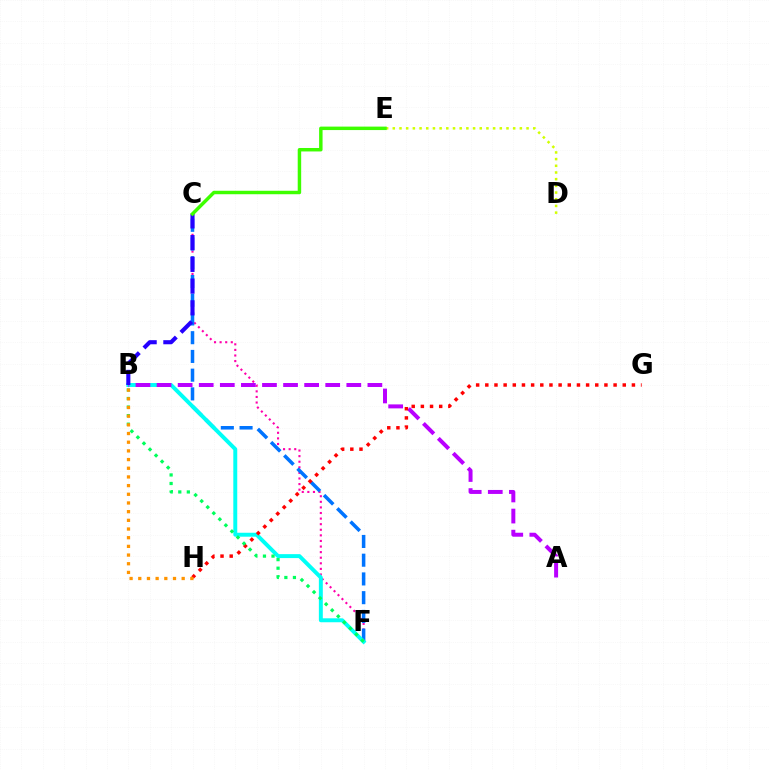{('C', 'F'): [{'color': '#ff00ac', 'line_style': 'dotted', 'thickness': 1.52}, {'color': '#0074ff', 'line_style': 'dashed', 'thickness': 2.54}], ('B', 'F'): [{'color': '#00fff6', 'line_style': 'solid', 'thickness': 2.84}, {'color': '#00ff5c', 'line_style': 'dotted', 'thickness': 2.33}], ('A', 'B'): [{'color': '#b900ff', 'line_style': 'dashed', 'thickness': 2.86}], ('G', 'H'): [{'color': '#ff0000', 'line_style': 'dotted', 'thickness': 2.49}], ('D', 'E'): [{'color': '#d1ff00', 'line_style': 'dotted', 'thickness': 1.82}], ('B', 'C'): [{'color': '#2500ff', 'line_style': 'dashed', 'thickness': 2.95}], ('C', 'E'): [{'color': '#3dff00', 'line_style': 'solid', 'thickness': 2.49}], ('B', 'H'): [{'color': '#ff9400', 'line_style': 'dotted', 'thickness': 2.36}]}